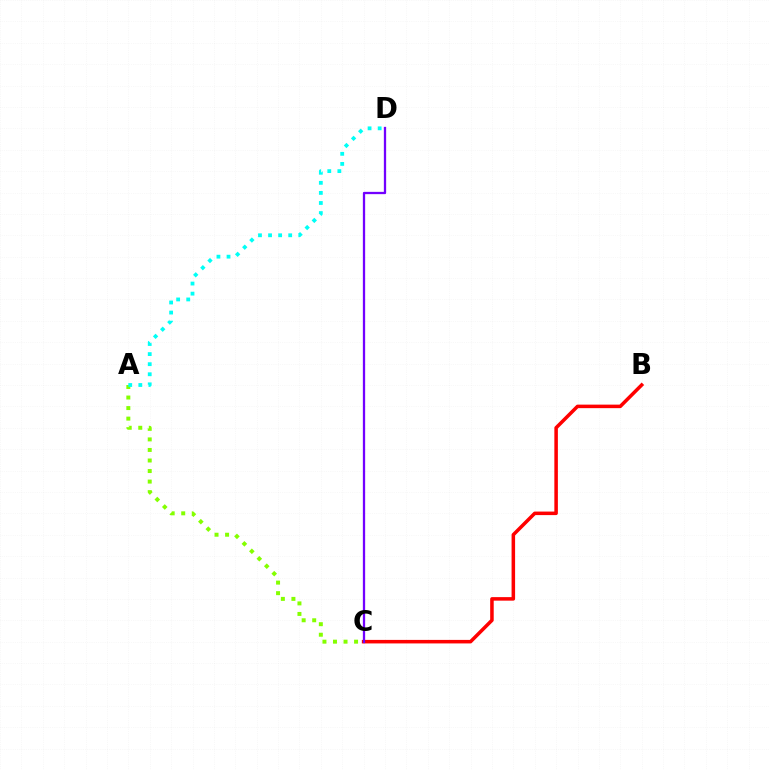{('A', 'C'): [{'color': '#84ff00', 'line_style': 'dotted', 'thickness': 2.86}], ('A', 'D'): [{'color': '#00fff6', 'line_style': 'dotted', 'thickness': 2.74}], ('B', 'C'): [{'color': '#ff0000', 'line_style': 'solid', 'thickness': 2.54}], ('C', 'D'): [{'color': '#7200ff', 'line_style': 'solid', 'thickness': 1.65}]}